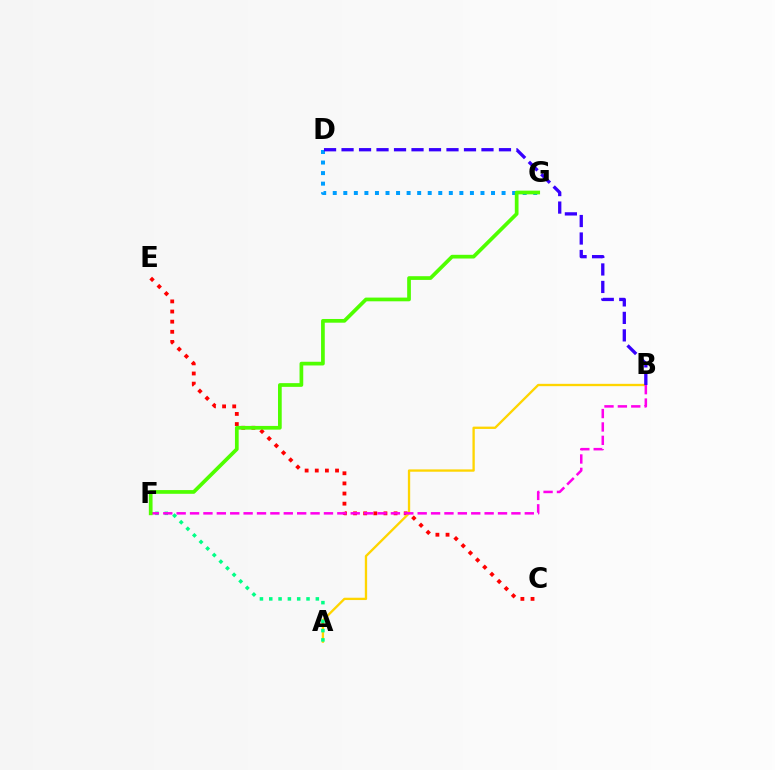{('D', 'G'): [{'color': '#009eff', 'line_style': 'dotted', 'thickness': 2.87}], ('C', 'E'): [{'color': '#ff0000', 'line_style': 'dotted', 'thickness': 2.75}], ('A', 'B'): [{'color': '#ffd500', 'line_style': 'solid', 'thickness': 1.67}], ('B', 'D'): [{'color': '#3700ff', 'line_style': 'dashed', 'thickness': 2.38}], ('A', 'F'): [{'color': '#00ff86', 'line_style': 'dotted', 'thickness': 2.53}], ('B', 'F'): [{'color': '#ff00ed', 'line_style': 'dashed', 'thickness': 1.82}], ('F', 'G'): [{'color': '#4fff00', 'line_style': 'solid', 'thickness': 2.67}]}